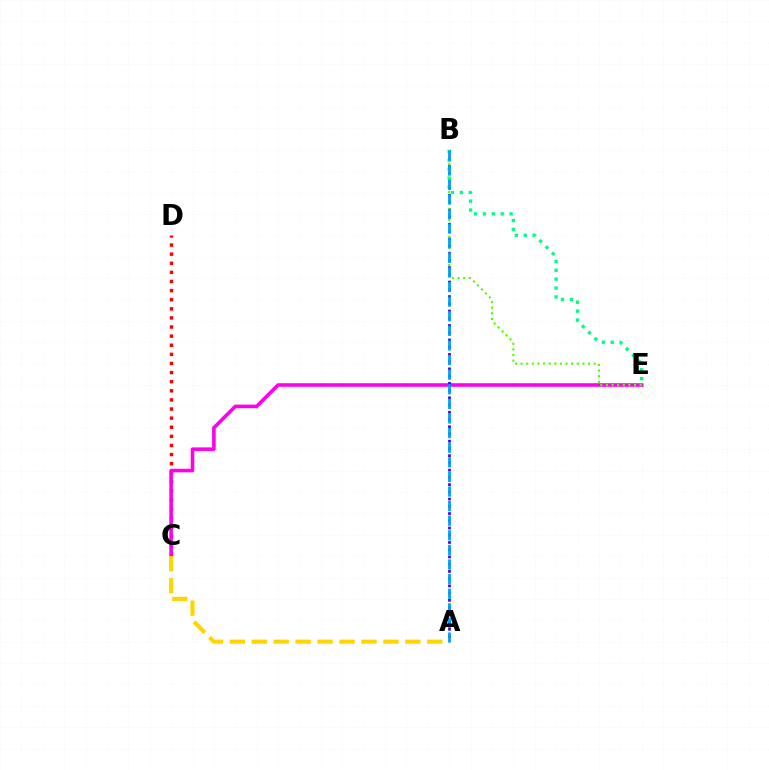{('C', 'D'): [{'color': '#ff0000', 'line_style': 'dotted', 'thickness': 2.48}], ('C', 'E'): [{'color': '#ff00ed', 'line_style': 'solid', 'thickness': 2.58}], ('A', 'C'): [{'color': '#ffd500', 'line_style': 'dashed', 'thickness': 2.98}], ('A', 'B'): [{'color': '#3700ff', 'line_style': 'dotted', 'thickness': 1.97}, {'color': '#009eff', 'line_style': 'dashed', 'thickness': 1.98}], ('B', 'E'): [{'color': '#00ff86', 'line_style': 'dotted', 'thickness': 2.41}, {'color': '#4fff00', 'line_style': 'dotted', 'thickness': 1.53}]}